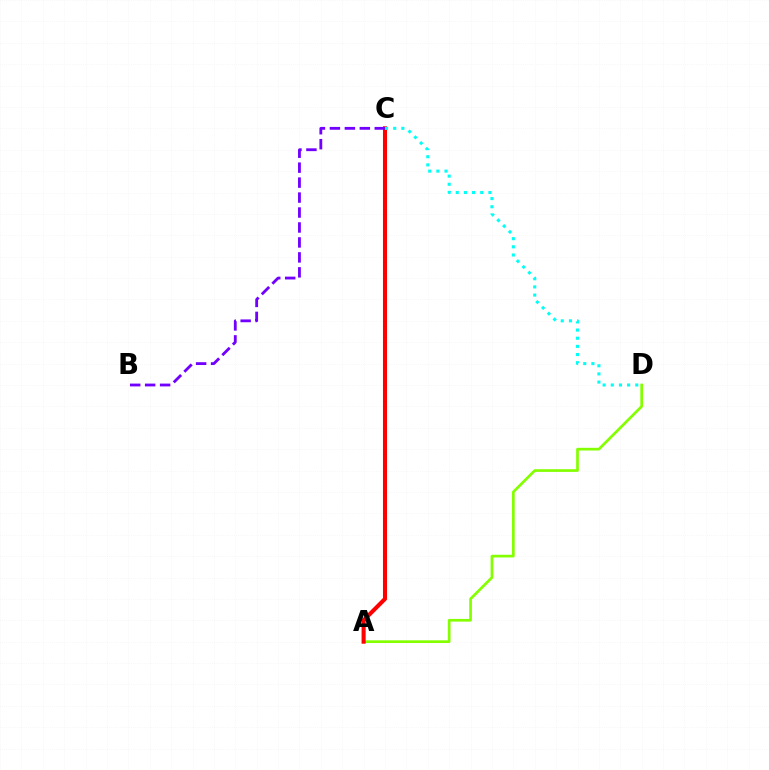{('A', 'D'): [{'color': '#84ff00', 'line_style': 'solid', 'thickness': 1.94}], ('A', 'C'): [{'color': '#ff0000', 'line_style': 'solid', 'thickness': 2.93}], ('C', 'D'): [{'color': '#00fff6', 'line_style': 'dotted', 'thickness': 2.22}], ('B', 'C'): [{'color': '#7200ff', 'line_style': 'dashed', 'thickness': 2.03}]}